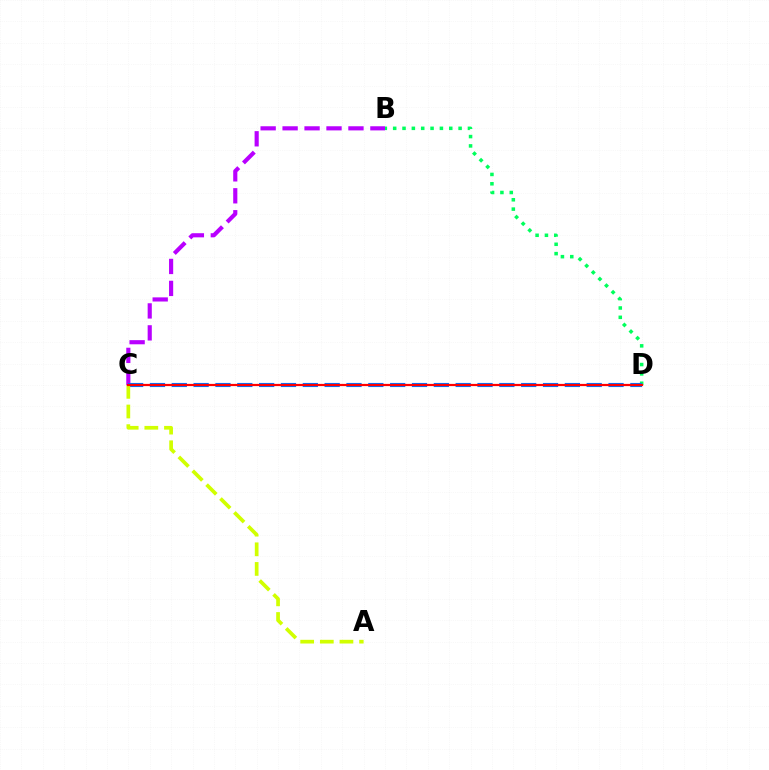{('B', 'C'): [{'color': '#b900ff', 'line_style': 'dashed', 'thickness': 2.98}], ('B', 'D'): [{'color': '#00ff5c', 'line_style': 'dotted', 'thickness': 2.54}], ('C', 'D'): [{'color': '#0074ff', 'line_style': 'dashed', 'thickness': 2.97}, {'color': '#ff0000', 'line_style': 'solid', 'thickness': 1.59}], ('A', 'C'): [{'color': '#d1ff00', 'line_style': 'dashed', 'thickness': 2.67}]}